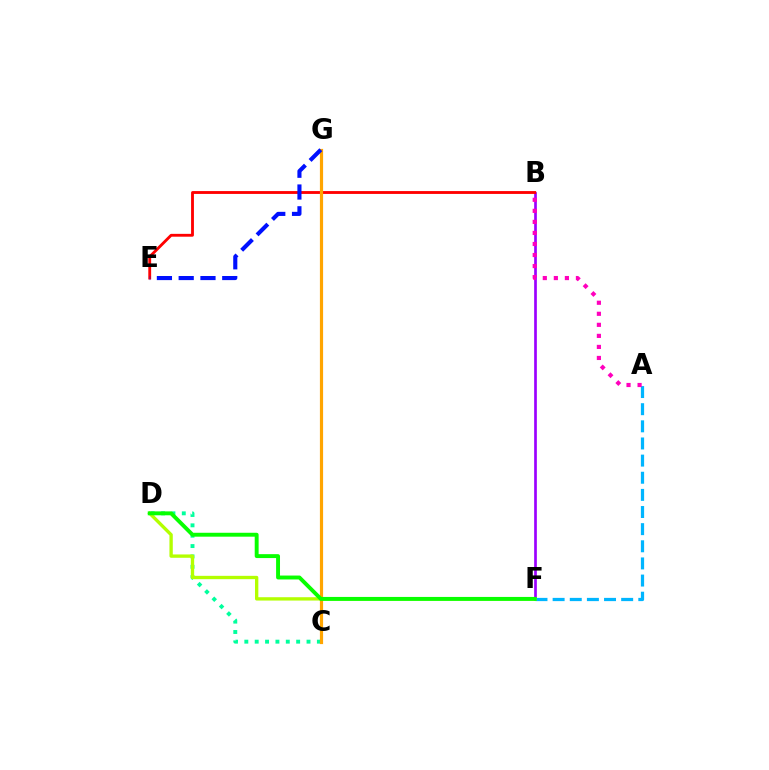{('B', 'F'): [{'color': '#9b00ff', 'line_style': 'solid', 'thickness': 1.93}], ('C', 'D'): [{'color': '#00ff9d', 'line_style': 'dotted', 'thickness': 2.82}], ('B', 'E'): [{'color': '#ff0000', 'line_style': 'solid', 'thickness': 2.05}], ('A', 'F'): [{'color': '#00b5ff', 'line_style': 'dashed', 'thickness': 2.33}], ('D', 'F'): [{'color': '#b3ff00', 'line_style': 'solid', 'thickness': 2.4}, {'color': '#08ff00', 'line_style': 'solid', 'thickness': 2.81}], ('C', 'G'): [{'color': '#ffa500', 'line_style': 'solid', 'thickness': 2.29}], ('A', 'B'): [{'color': '#ff00bd', 'line_style': 'dotted', 'thickness': 3.0}], ('E', 'G'): [{'color': '#0010ff', 'line_style': 'dashed', 'thickness': 2.96}]}